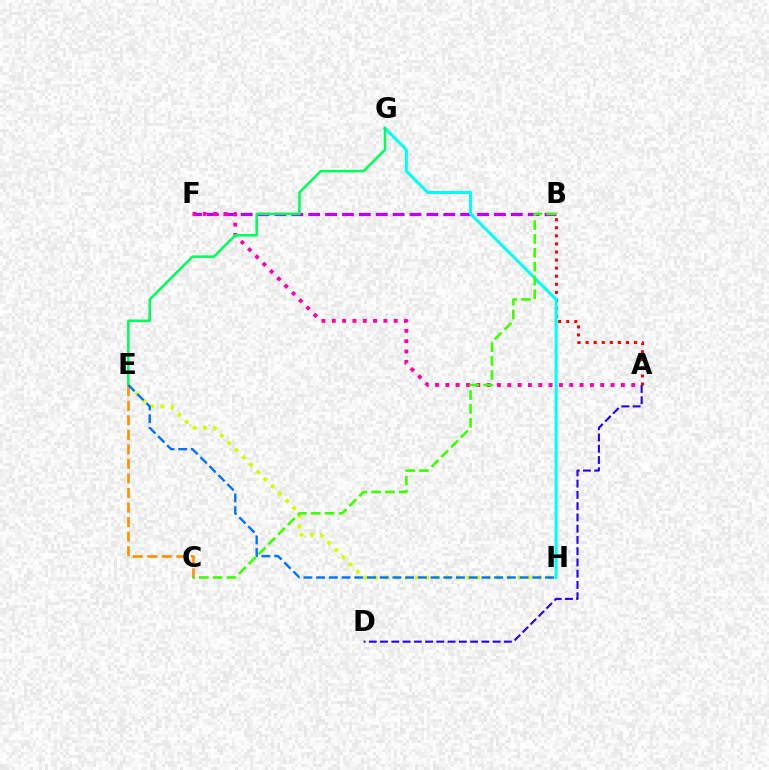{('A', 'B'): [{'color': '#ff0000', 'line_style': 'dotted', 'thickness': 2.19}], ('B', 'F'): [{'color': '#b900ff', 'line_style': 'dashed', 'thickness': 2.29}], ('A', 'F'): [{'color': '#ff00ac', 'line_style': 'dotted', 'thickness': 2.81}], ('A', 'D'): [{'color': '#2500ff', 'line_style': 'dashed', 'thickness': 1.53}], ('G', 'H'): [{'color': '#00fff6', 'line_style': 'solid', 'thickness': 2.19}], ('E', 'G'): [{'color': '#00ff5c', 'line_style': 'solid', 'thickness': 1.85}], ('E', 'H'): [{'color': '#d1ff00', 'line_style': 'dotted', 'thickness': 2.78}, {'color': '#0074ff', 'line_style': 'dashed', 'thickness': 1.73}], ('C', 'E'): [{'color': '#ff9400', 'line_style': 'dashed', 'thickness': 1.98}], ('B', 'C'): [{'color': '#3dff00', 'line_style': 'dashed', 'thickness': 1.88}]}